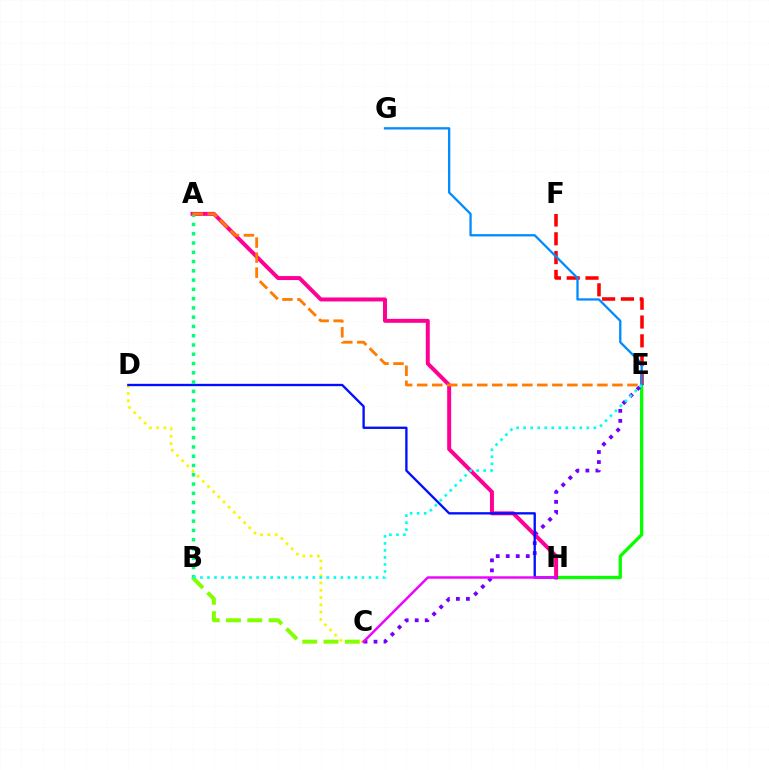{('E', 'H'): [{'color': '#08ff00', 'line_style': 'solid', 'thickness': 2.38}], ('E', 'F'): [{'color': '#ff0000', 'line_style': 'dashed', 'thickness': 2.55}], ('C', 'E'): [{'color': '#7200ff', 'line_style': 'dotted', 'thickness': 2.72}], ('A', 'H'): [{'color': '#ff0094', 'line_style': 'solid', 'thickness': 2.86}], ('C', 'D'): [{'color': '#fcf500', 'line_style': 'dotted', 'thickness': 1.98}], ('D', 'H'): [{'color': '#0010ff', 'line_style': 'solid', 'thickness': 1.68}], ('E', 'G'): [{'color': '#008cff', 'line_style': 'solid', 'thickness': 1.65}], ('A', 'B'): [{'color': '#00ff74', 'line_style': 'dotted', 'thickness': 2.52}], ('B', 'C'): [{'color': '#84ff00', 'line_style': 'dashed', 'thickness': 2.89}], ('A', 'E'): [{'color': '#ff7c00', 'line_style': 'dashed', 'thickness': 2.04}], ('C', 'H'): [{'color': '#ee00ff', 'line_style': 'solid', 'thickness': 1.75}], ('B', 'E'): [{'color': '#00fff6', 'line_style': 'dotted', 'thickness': 1.91}]}